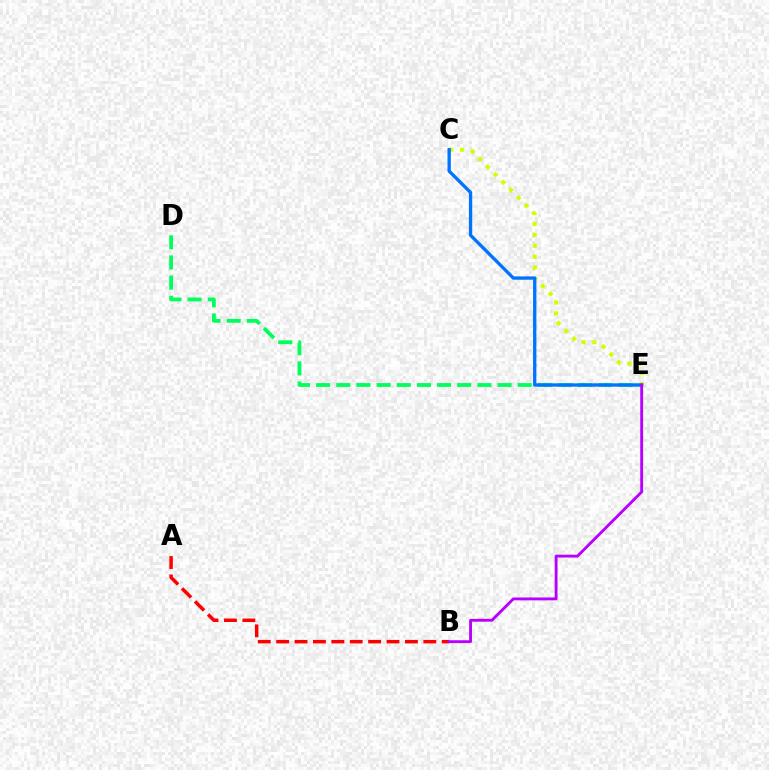{('A', 'B'): [{'color': '#ff0000', 'line_style': 'dashed', 'thickness': 2.5}], ('D', 'E'): [{'color': '#00ff5c', 'line_style': 'dashed', 'thickness': 2.74}], ('C', 'E'): [{'color': '#d1ff00', 'line_style': 'dotted', 'thickness': 2.97}, {'color': '#0074ff', 'line_style': 'solid', 'thickness': 2.4}], ('B', 'E'): [{'color': '#b900ff', 'line_style': 'solid', 'thickness': 2.06}]}